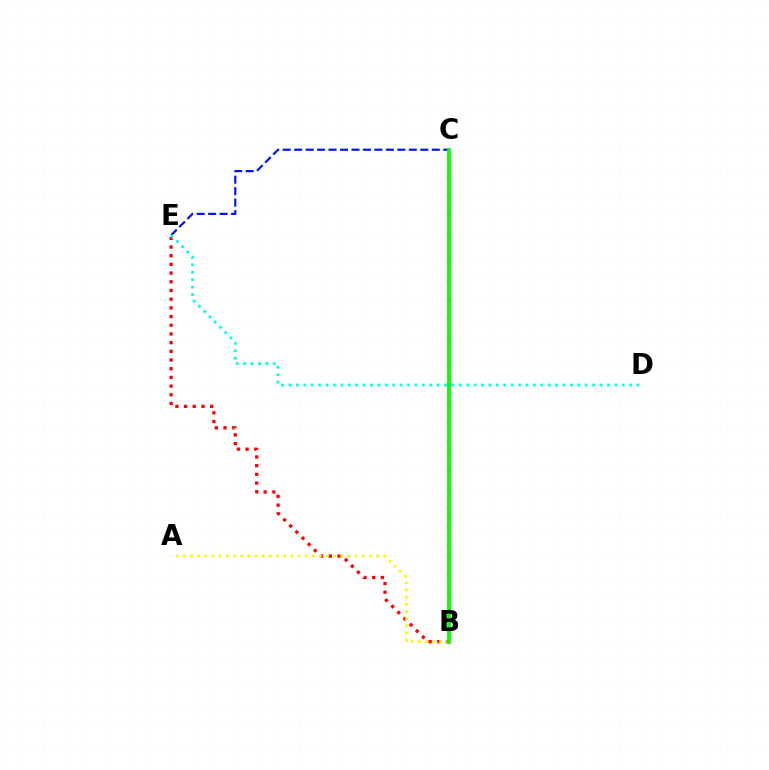{('B', 'E'): [{'color': '#ff0000', 'line_style': 'dotted', 'thickness': 2.36}], ('B', 'C'): [{'color': '#ee00ff', 'line_style': 'dotted', 'thickness': 2.57}, {'color': '#08ff00', 'line_style': 'solid', 'thickness': 2.72}], ('C', 'E'): [{'color': '#0010ff', 'line_style': 'dashed', 'thickness': 1.56}], ('A', 'B'): [{'color': '#fcf500', 'line_style': 'dotted', 'thickness': 1.95}], ('D', 'E'): [{'color': '#00fff6', 'line_style': 'dotted', 'thickness': 2.01}]}